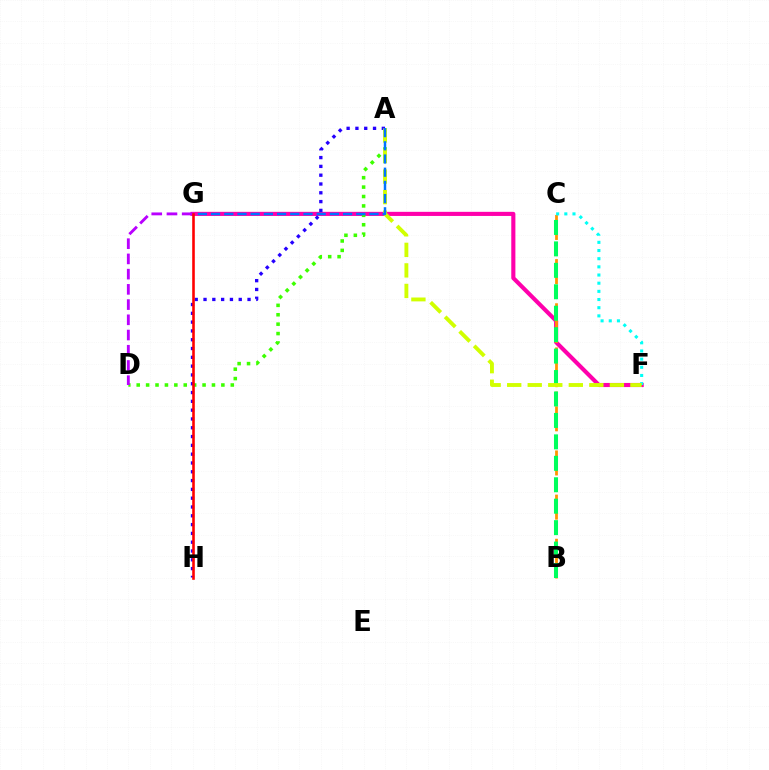{('F', 'G'): [{'color': '#ff00ac', 'line_style': 'solid', 'thickness': 2.96}], ('B', 'C'): [{'color': '#ff9400', 'line_style': 'dashed', 'thickness': 2.0}, {'color': '#00ff5c', 'line_style': 'dashed', 'thickness': 2.91}], ('A', 'D'): [{'color': '#3dff00', 'line_style': 'dotted', 'thickness': 2.56}], ('A', 'H'): [{'color': '#2500ff', 'line_style': 'dotted', 'thickness': 2.39}], ('C', 'F'): [{'color': '#00fff6', 'line_style': 'dotted', 'thickness': 2.22}], ('A', 'F'): [{'color': '#d1ff00', 'line_style': 'dashed', 'thickness': 2.79}], ('A', 'G'): [{'color': '#0074ff', 'line_style': 'dashed', 'thickness': 1.79}], ('D', 'G'): [{'color': '#b900ff', 'line_style': 'dashed', 'thickness': 2.07}], ('G', 'H'): [{'color': '#ff0000', 'line_style': 'solid', 'thickness': 1.87}]}